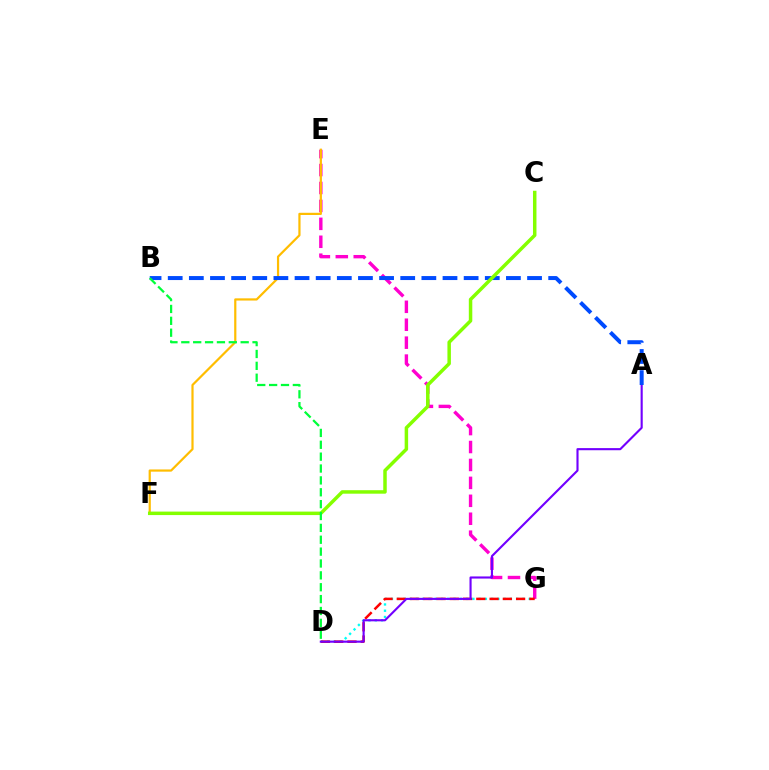{('E', 'G'): [{'color': '#ff00cf', 'line_style': 'dashed', 'thickness': 2.44}], ('D', 'G'): [{'color': '#00fff6', 'line_style': 'dotted', 'thickness': 1.7}, {'color': '#ff0000', 'line_style': 'dashed', 'thickness': 1.8}], ('E', 'F'): [{'color': '#ffbd00', 'line_style': 'solid', 'thickness': 1.59}], ('A', 'D'): [{'color': '#7200ff', 'line_style': 'solid', 'thickness': 1.53}], ('A', 'B'): [{'color': '#004bff', 'line_style': 'dashed', 'thickness': 2.87}], ('C', 'F'): [{'color': '#84ff00', 'line_style': 'solid', 'thickness': 2.51}], ('B', 'D'): [{'color': '#00ff39', 'line_style': 'dashed', 'thickness': 1.61}]}